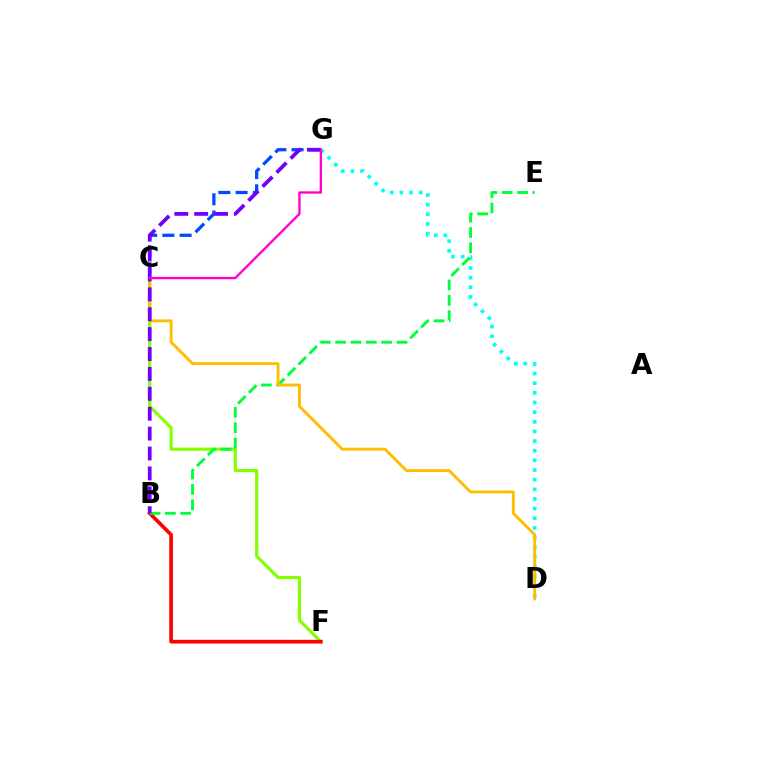{('C', 'F'): [{'color': '#84ff00', 'line_style': 'solid', 'thickness': 2.28}], ('B', 'F'): [{'color': '#ff0000', 'line_style': 'solid', 'thickness': 2.65}], ('D', 'G'): [{'color': '#00fff6', 'line_style': 'dotted', 'thickness': 2.62}], ('B', 'E'): [{'color': '#00ff39', 'line_style': 'dashed', 'thickness': 2.08}], ('C', 'D'): [{'color': '#ffbd00', 'line_style': 'solid', 'thickness': 2.08}], ('C', 'G'): [{'color': '#004bff', 'line_style': 'dashed', 'thickness': 2.34}, {'color': '#ff00cf', 'line_style': 'solid', 'thickness': 1.69}], ('B', 'G'): [{'color': '#7200ff', 'line_style': 'dashed', 'thickness': 2.7}]}